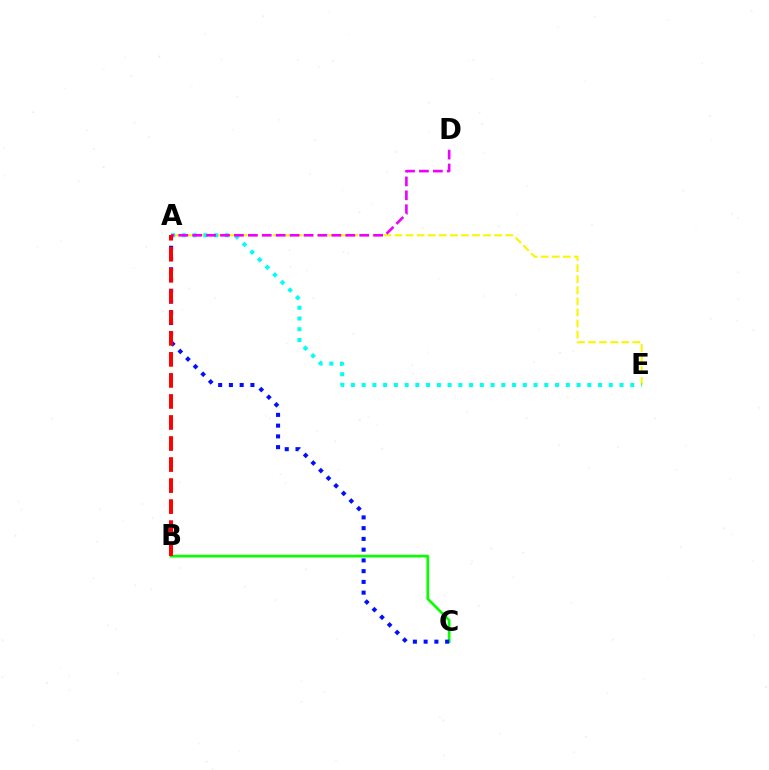{('B', 'C'): [{'color': '#08ff00', 'line_style': 'solid', 'thickness': 1.92}], ('A', 'E'): [{'color': '#fcf500', 'line_style': 'dashed', 'thickness': 1.5}, {'color': '#00fff6', 'line_style': 'dotted', 'thickness': 2.92}], ('A', 'C'): [{'color': '#0010ff', 'line_style': 'dotted', 'thickness': 2.92}], ('A', 'D'): [{'color': '#ee00ff', 'line_style': 'dashed', 'thickness': 1.89}], ('A', 'B'): [{'color': '#ff0000', 'line_style': 'dashed', 'thickness': 2.86}]}